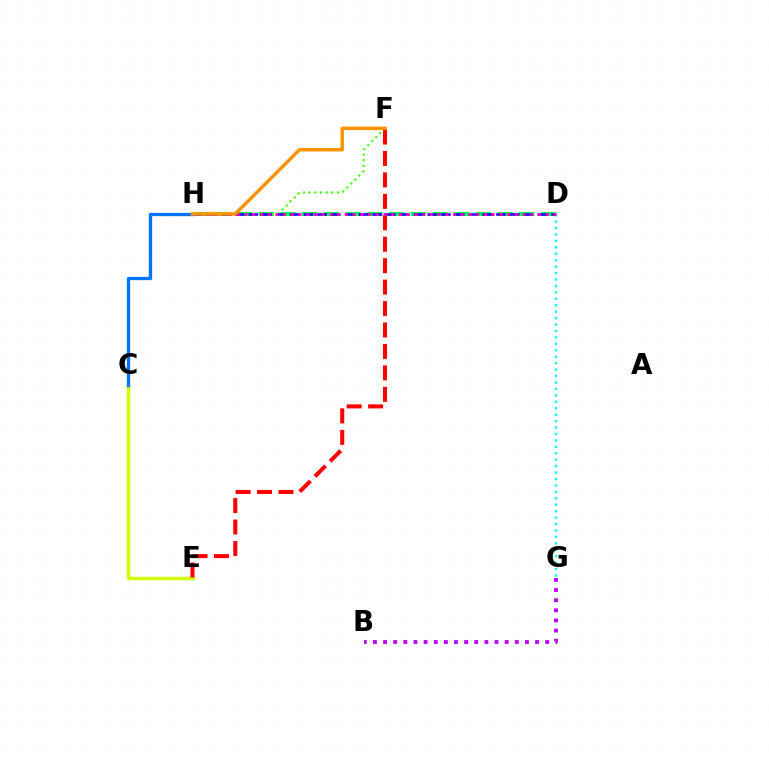{('C', 'E'): [{'color': '#d1ff00', 'line_style': 'solid', 'thickness': 2.5}], ('D', 'H'): [{'color': '#00ff5c', 'line_style': 'dashed', 'thickness': 2.95}, {'color': '#2500ff', 'line_style': 'dashed', 'thickness': 1.87}, {'color': '#ff00ac', 'line_style': 'dotted', 'thickness': 2.1}], ('F', 'H'): [{'color': '#3dff00', 'line_style': 'dotted', 'thickness': 1.54}, {'color': '#ff9400', 'line_style': 'solid', 'thickness': 2.5}], ('B', 'G'): [{'color': '#b900ff', 'line_style': 'dotted', 'thickness': 2.75}], ('D', 'G'): [{'color': '#00fff6', 'line_style': 'dotted', 'thickness': 1.75}], ('C', 'H'): [{'color': '#0074ff', 'line_style': 'solid', 'thickness': 2.37}], ('E', 'F'): [{'color': '#ff0000', 'line_style': 'dashed', 'thickness': 2.91}]}